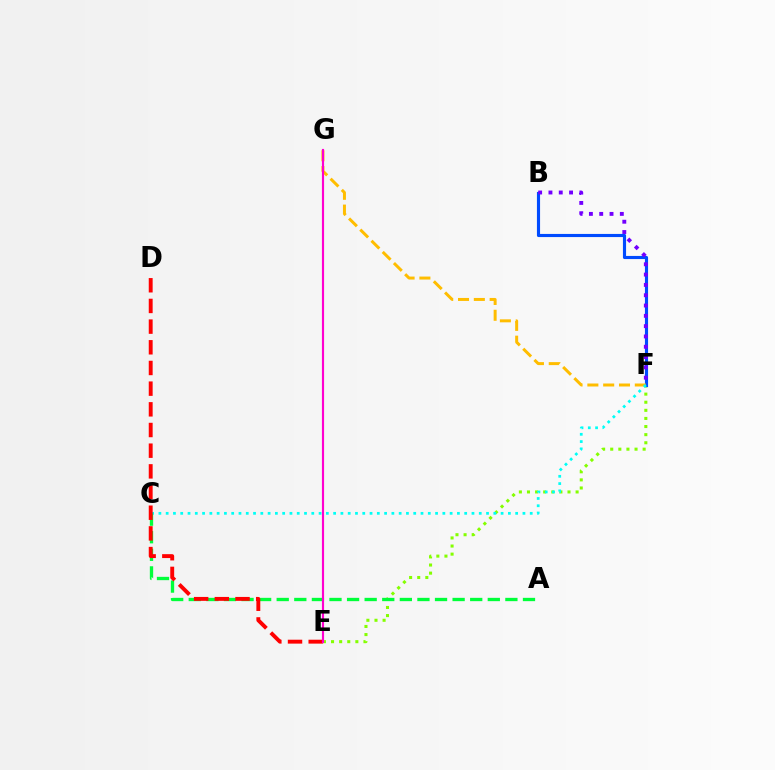{('E', 'F'): [{'color': '#84ff00', 'line_style': 'dotted', 'thickness': 2.2}], ('B', 'F'): [{'color': '#004bff', 'line_style': 'solid', 'thickness': 2.25}, {'color': '#7200ff', 'line_style': 'dotted', 'thickness': 2.8}], ('F', 'G'): [{'color': '#ffbd00', 'line_style': 'dashed', 'thickness': 2.15}], ('C', 'F'): [{'color': '#00fff6', 'line_style': 'dotted', 'thickness': 1.98}], ('A', 'C'): [{'color': '#00ff39', 'line_style': 'dashed', 'thickness': 2.39}], ('D', 'E'): [{'color': '#ff0000', 'line_style': 'dashed', 'thickness': 2.81}], ('E', 'G'): [{'color': '#ff00cf', 'line_style': 'solid', 'thickness': 1.55}]}